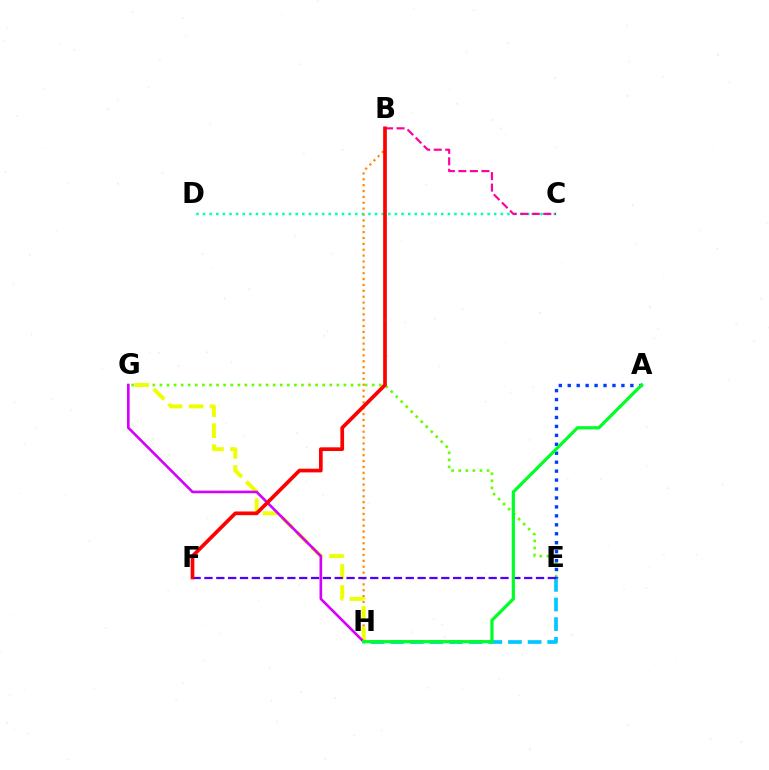{('E', 'G'): [{'color': '#66ff00', 'line_style': 'dotted', 'thickness': 1.92}], ('B', 'H'): [{'color': '#ff8800', 'line_style': 'dotted', 'thickness': 1.6}], ('E', 'H'): [{'color': '#00c7ff', 'line_style': 'dashed', 'thickness': 2.67}], ('G', 'H'): [{'color': '#eeff00', 'line_style': 'dashed', 'thickness': 2.86}, {'color': '#d600ff', 'line_style': 'solid', 'thickness': 1.9}], ('A', 'E'): [{'color': '#003fff', 'line_style': 'dotted', 'thickness': 2.43}], ('C', 'D'): [{'color': '#00ffaf', 'line_style': 'dotted', 'thickness': 1.8}], ('E', 'F'): [{'color': '#4f00ff', 'line_style': 'dashed', 'thickness': 1.61}], ('A', 'H'): [{'color': '#00ff27', 'line_style': 'solid', 'thickness': 2.32}], ('B', 'C'): [{'color': '#ff00a0', 'line_style': 'dashed', 'thickness': 1.56}], ('B', 'F'): [{'color': '#ff0000', 'line_style': 'solid', 'thickness': 2.66}]}